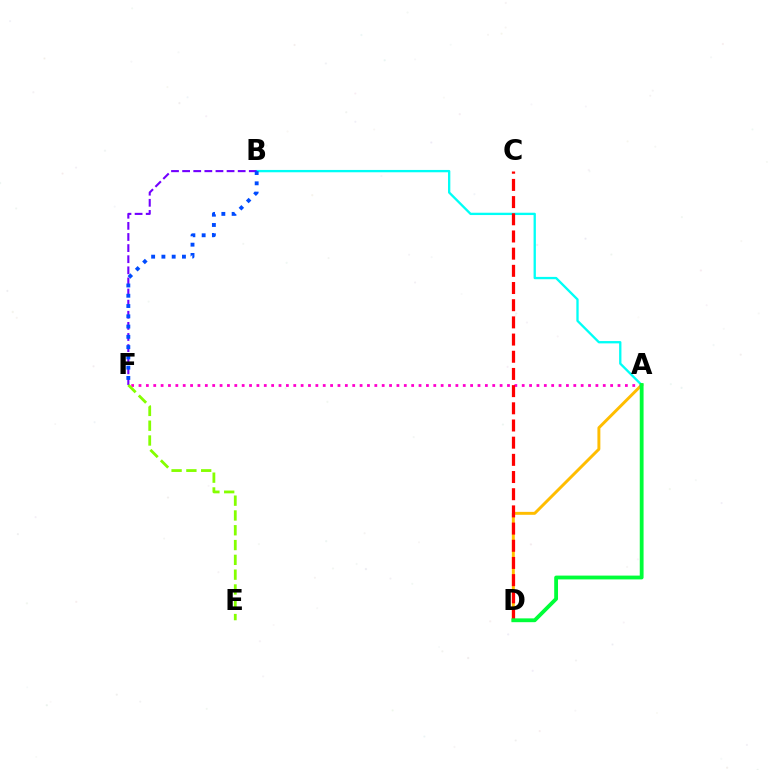{('A', 'B'): [{'color': '#00fff6', 'line_style': 'solid', 'thickness': 1.67}], ('A', 'D'): [{'color': '#ffbd00', 'line_style': 'solid', 'thickness': 2.12}, {'color': '#00ff39', 'line_style': 'solid', 'thickness': 2.75}], ('A', 'F'): [{'color': '#ff00cf', 'line_style': 'dotted', 'thickness': 2.0}], ('C', 'D'): [{'color': '#ff0000', 'line_style': 'dashed', 'thickness': 2.33}], ('B', 'F'): [{'color': '#7200ff', 'line_style': 'dashed', 'thickness': 1.51}, {'color': '#004bff', 'line_style': 'dotted', 'thickness': 2.79}], ('E', 'F'): [{'color': '#84ff00', 'line_style': 'dashed', 'thickness': 2.01}]}